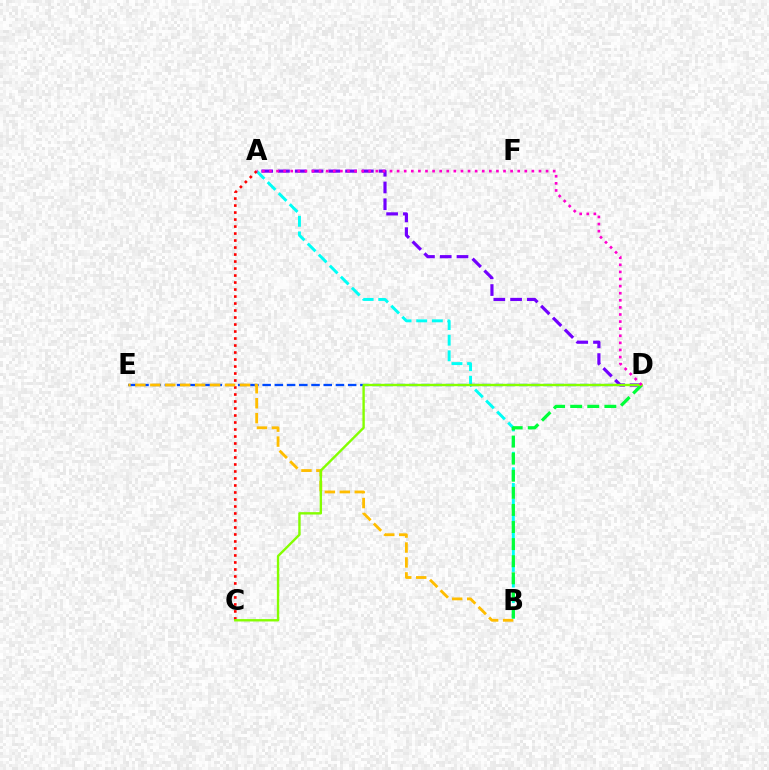{('A', 'B'): [{'color': '#00fff6', 'line_style': 'dashed', 'thickness': 2.12}], ('D', 'E'): [{'color': '#004bff', 'line_style': 'dashed', 'thickness': 1.66}], ('A', 'C'): [{'color': '#ff0000', 'line_style': 'dotted', 'thickness': 1.9}], ('B', 'E'): [{'color': '#ffbd00', 'line_style': 'dashed', 'thickness': 2.03}], ('A', 'D'): [{'color': '#7200ff', 'line_style': 'dashed', 'thickness': 2.28}, {'color': '#ff00cf', 'line_style': 'dotted', 'thickness': 1.93}], ('B', 'D'): [{'color': '#00ff39', 'line_style': 'dashed', 'thickness': 2.32}], ('C', 'D'): [{'color': '#84ff00', 'line_style': 'solid', 'thickness': 1.71}]}